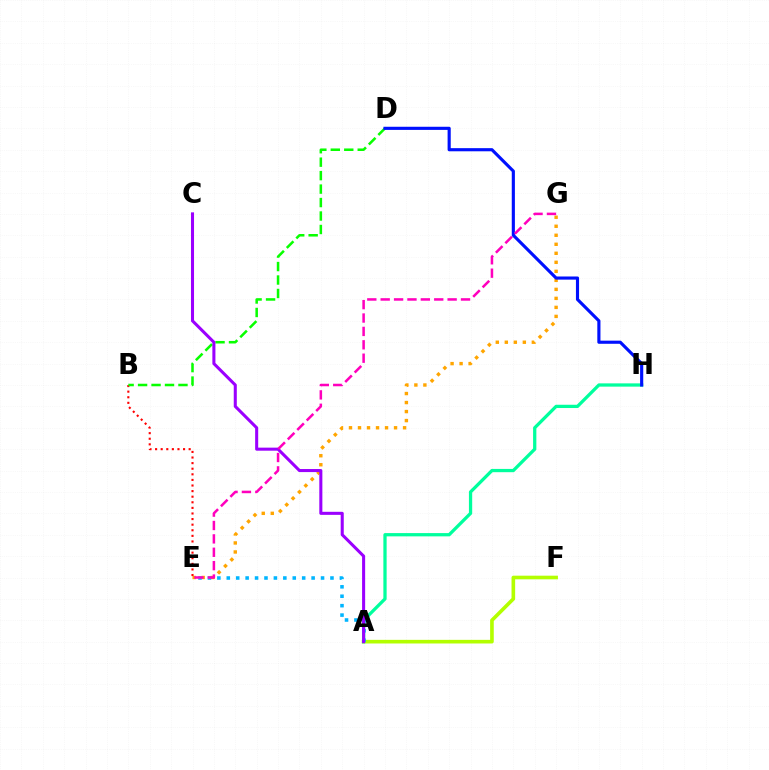{('E', 'G'): [{'color': '#ffa500', 'line_style': 'dotted', 'thickness': 2.45}, {'color': '#ff00bd', 'line_style': 'dashed', 'thickness': 1.82}], ('A', 'F'): [{'color': '#b3ff00', 'line_style': 'solid', 'thickness': 2.62}], ('A', 'H'): [{'color': '#00ff9d', 'line_style': 'solid', 'thickness': 2.35}], ('B', 'E'): [{'color': '#ff0000', 'line_style': 'dotted', 'thickness': 1.52}], ('B', 'D'): [{'color': '#08ff00', 'line_style': 'dashed', 'thickness': 1.83}], ('A', 'E'): [{'color': '#00b5ff', 'line_style': 'dotted', 'thickness': 2.56}], ('D', 'H'): [{'color': '#0010ff', 'line_style': 'solid', 'thickness': 2.26}], ('A', 'C'): [{'color': '#9b00ff', 'line_style': 'solid', 'thickness': 2.2}]}